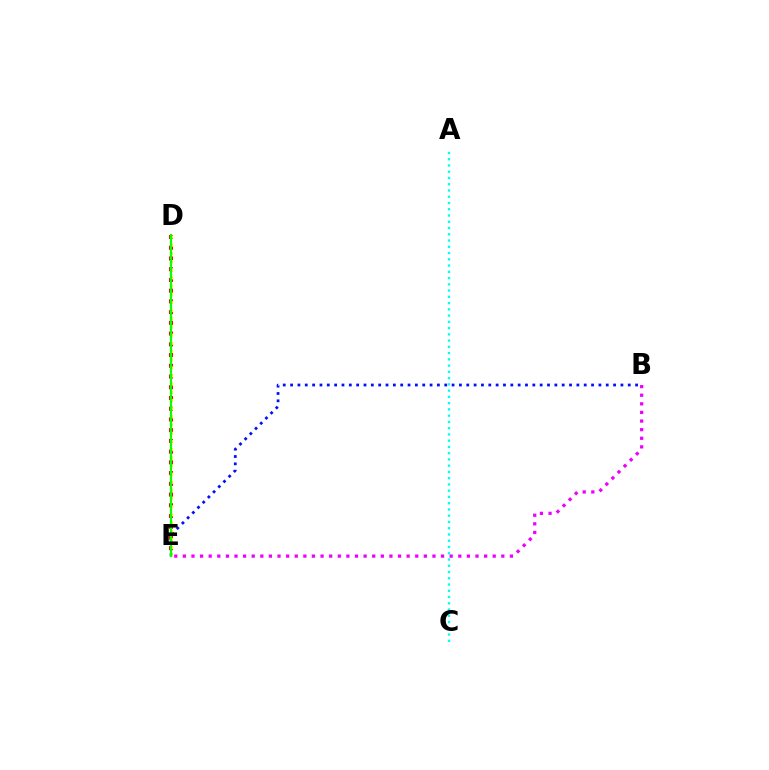{('B', 'E'): [{'color': '#0010ff', 'line_style': 'dotted', 'thickness': 1.99}, {'color': '#ee00ff', 'line_style': 'dotted', 'thickness': 2.34}], ('D', 'E'): [{'color': '#ff0000', 'line_style': 'dotted', 'thickness': 2.92}, {'color': '#fcf500', 'line_style': 'dotted', 'thickness': 2.22}, {'color': '#08ff00', 'line_style': 'solid', 'thickness': 1.56}], ('A', 'C'): [{'color': '#00fff6', 'line_style': 'dotted', 'thickness': 1.7}]}